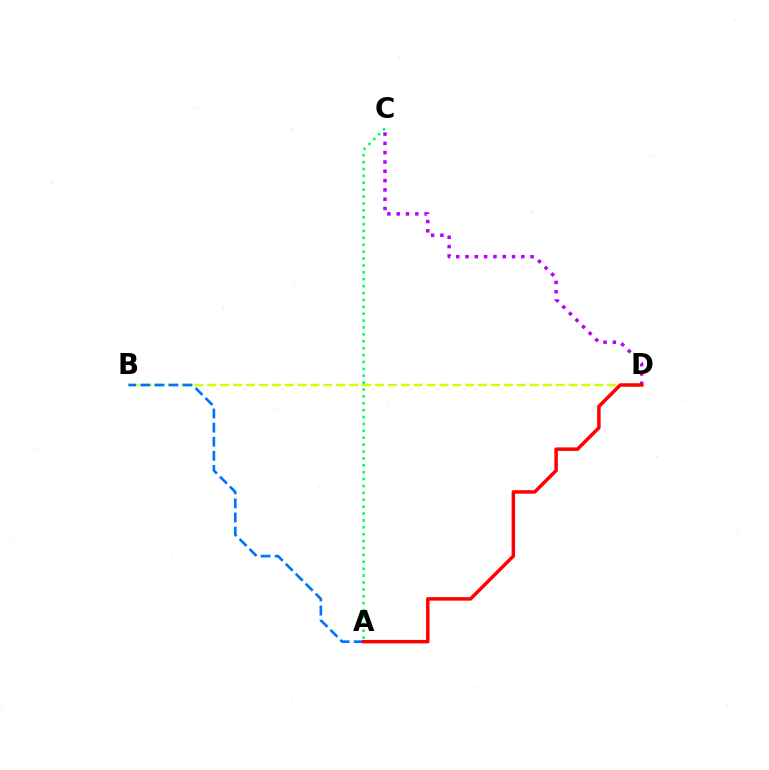{('B', 'D'): [{'color': '#d1ff00', 'line_style': 'dashed', 'thickness': 1.75}], ('C', 'D'): [{'color': '#b900ff', 'line_style': 'dotted', 'thickness': 2.53}], ('A', 'B'): [{'color': '#0074ff', 'line_style': 'dashed', 'thickness': 1.92}], ('A', 'C'): [{'color': '#00ff5c', 'line_style': 'dotted', 'thickness': 1.87}], ('A', 'D'): [{'color': '#ff0000', 'line_style': 'solid', 'thickness': 2.51}]}